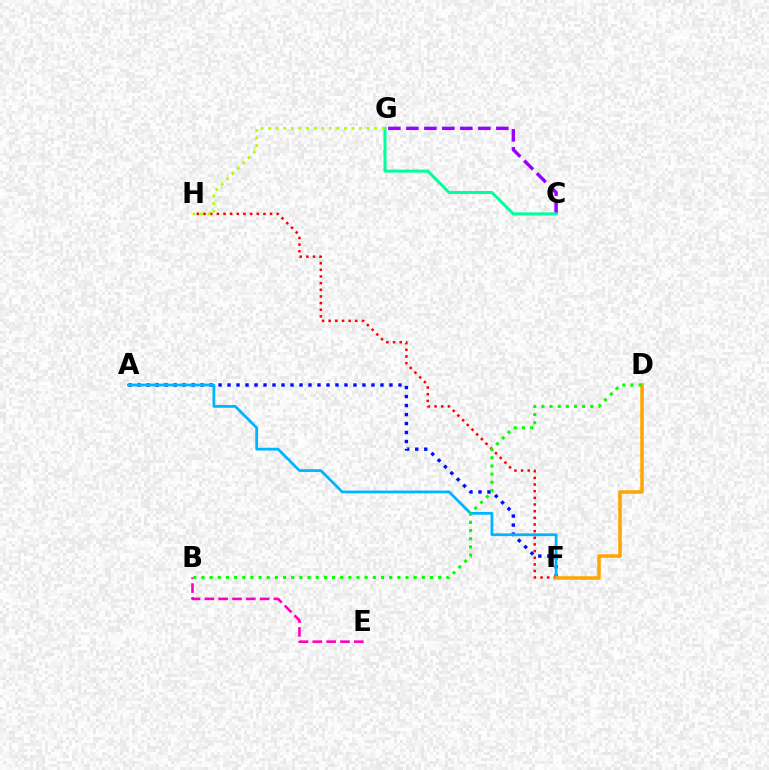{('A', 'F'): [{'color': '#0010ff', 'line_style': 'dotted', 'thickness': 2.44}, {'color': '#00b5ff', 'line_style': 'solid', 'thickness': 2.0}], ('B', 'E'): [{'color': '#ff00bd', 'line_style': 'dashed', 'thickness': 1.88}], ('F', 'H'): [{'color': '#ff0000', 'line_style': 'dotted', 'thickness': 1.81}], ('C', 'G'): [{'color': '#9b00ff', 'line_style': 'dashed', 'thickness': 2.44}, {'color': '#00ff9d', 'line_style': 'solid', 'thickness': 2.17}], ('D', 'F'): [{'color': '#ffa500', 'line_style': 'solid', 'thickness': 2.53}], ('G', 'H'): [{'color': '#b3ff00', 'line_style': 'dotted', 'thickness': 2.06}], ('B', 'D'): [{'color': '#08ff00', 'line_style': 'dotted', 'thickness': 2.22}]}